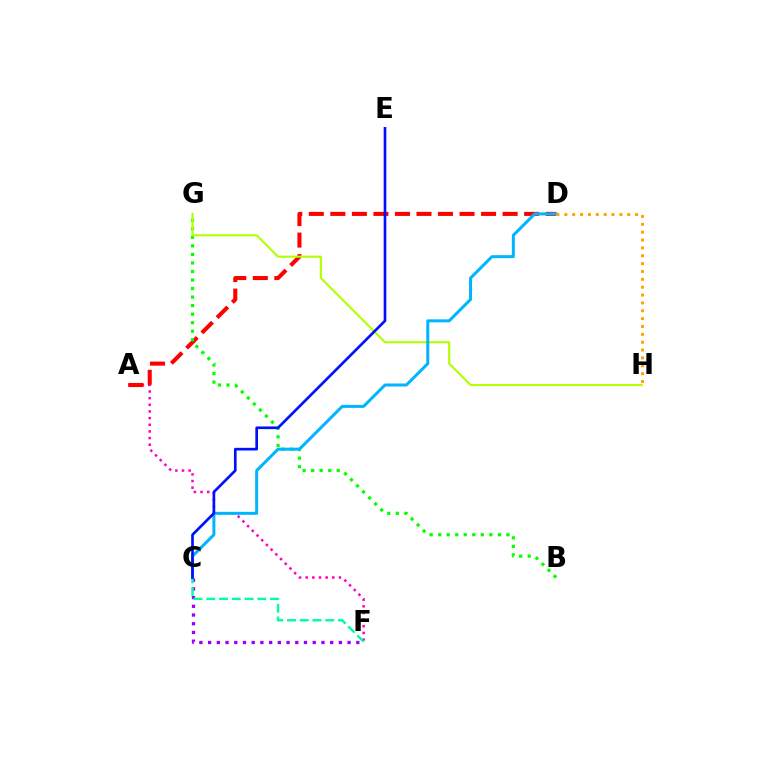{('A', 'F'): [{'color': '#ff00bd', 'line_style': 'dotted', 'thickness': 1.81}], ('A', 'D'): [{'color': '#ff0000', 'line_style': 'dashed', 'thickness': 2.93}], ('B', 'G'): [{'color': '#08ff00', 'line_style': 'dotted', 'thickness': 2.32}], ('G', 'H'): [{'color': '#b3ff00', 'line_style': 'solid', 'thickness': 1.52}], ('C', 'D'): [{'color': '#00b5ff', 'line_style': 'solid', 'thickness': 2.16}], ('D', 'H'): [{'color': '#ffa500', 'line_style': 'dotted', 'thickness': 2.14}], ('C', 'F'): [{'color': '#9b00ff', 'line_style': 'dotted', 'thickness': 2.37}, {'color': '#00ff9d', 'line_style': 'dashed', 'thickness': 1.73}], ('C', 'E'): [{'color': '#0010ff', 'line_style': 'solid', 'thickness': 1.92}]}